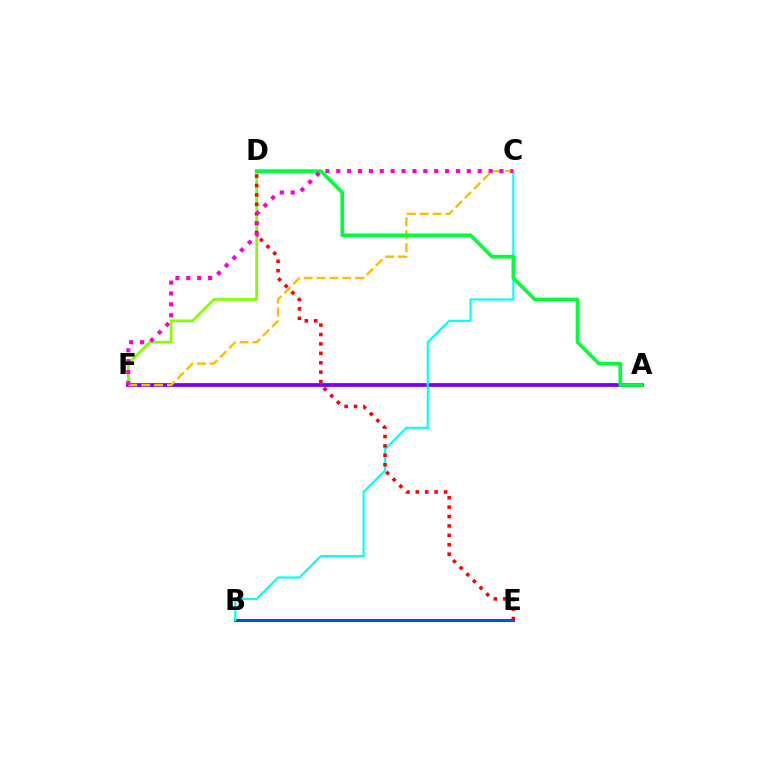{('D', 'F'): [{'color': '#84ff00', 'line_style': 'solid', 'thickness': 1.97}], ('A', 'F'): [{'color': '#7200ff', 'line_style': 'solid', 'thickness': 2.71}], ('B', 'E'): [{'color': '#004bff', 'line_style': 'solid', 'thickness': 2.17}], ('B', 'C'): [{'color': '#00fff6', 'line_style': 'solid', 'thickness': 1.54}], ('C', 'F'): [{'color': '#ffbd00', 'line_style': 'dashed', 'thickness': 1.75}, {'color': '#ff00cf', 'line_style': 'dotted', 'thickness': 2.96}], ('D', 'E'): [{'color': '#ff0000', 'line_style': 'dotted', 'thickness': 2.56}], ('A', 'D'): [{'color': '#00ff39', 'line_style': 'solid', 'thickness': 2.64}]}